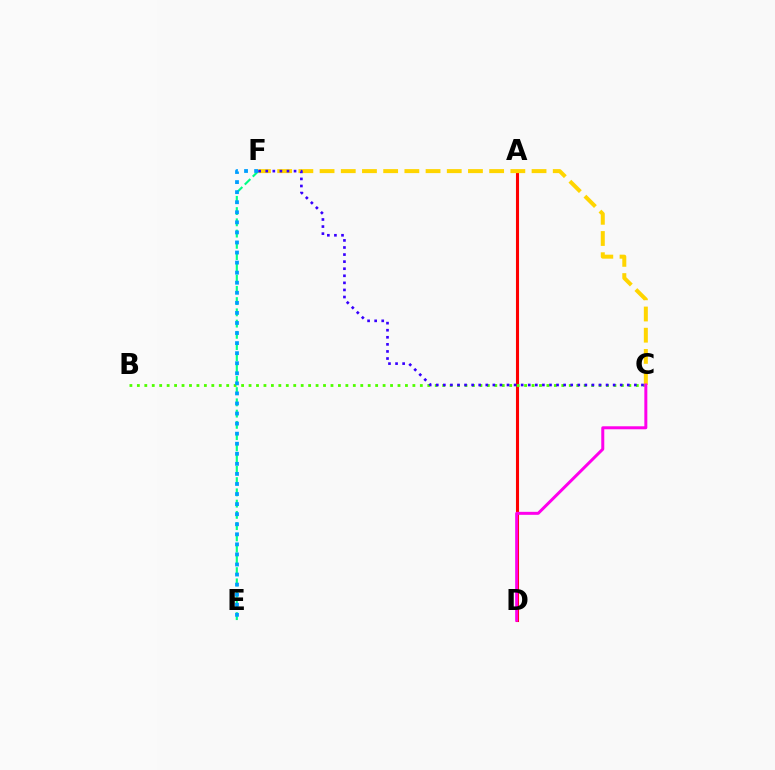{('A', 'D'): [{'color': '#ff0000', 'line_style': 'solid', 'thickness': 2.22}], ('C', 'F'): [{'color': '#ffd500', 'line_style': 'dashed', 'thickness': 2.88}, {'color': '#3700ff', 'line_style': 'dotted', 'thickness': 1.92}], ('E', 'F'): [{'color': '#00ff86', 'line_style': 'dashed', 'thickness': 1.53}, {'color': '#009eff', 'line_style': 'dotted', 'thickness': 2.73}], ('B', 'C'): [{'color': '#4fff00', 'line_style': 'dotted', 'thickness': 2.02}], ('C', 'D'): [{'color': '#ff00ed', 'line_style': 'solid', 'thickness': 2.15}]}